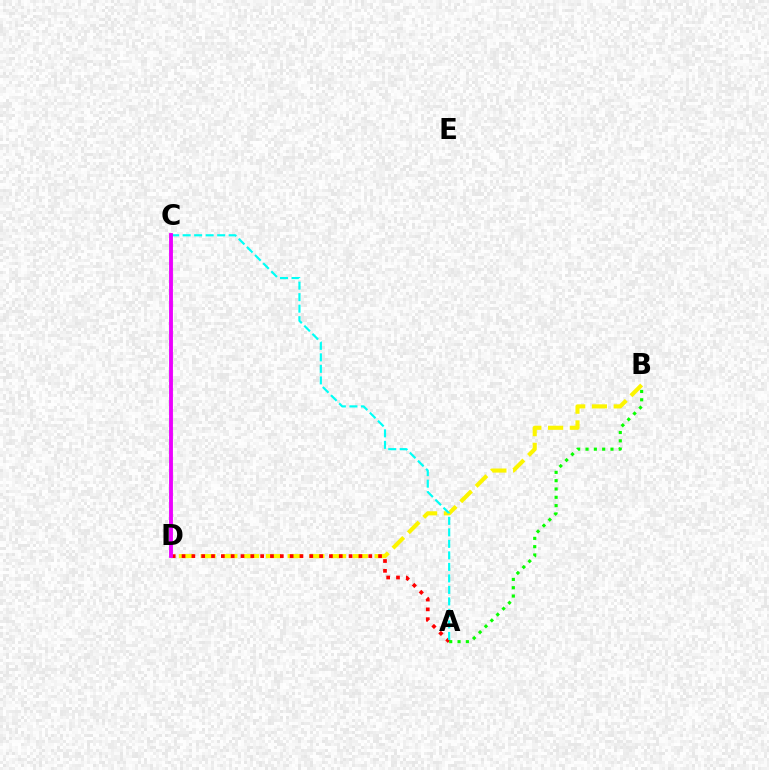{('C', 'D'): [{'color': '#0010ff', 'line_style': 'solid', 'thickness': 1.72}, {'color': '#ee00ff', 'line_style': 'solid', 'thickness': 2.74}], ('B', 'D'): [{'color': '#fcf500', 'line_style': 'dashed', 'thickness': 2.95}], ('A', 'D'): [{'color': '#ff0000', 'line_style': 'dotted', 'thickness': 2.67}], ('A', 'C'): [{'color': '#00fff6', 'line_style': 'dashed', 'thickness': 1.56}], ('A', 'B'): [{'color': '#08ff00', 'line_style': 'dotted', 'thickness': 2.26}]}